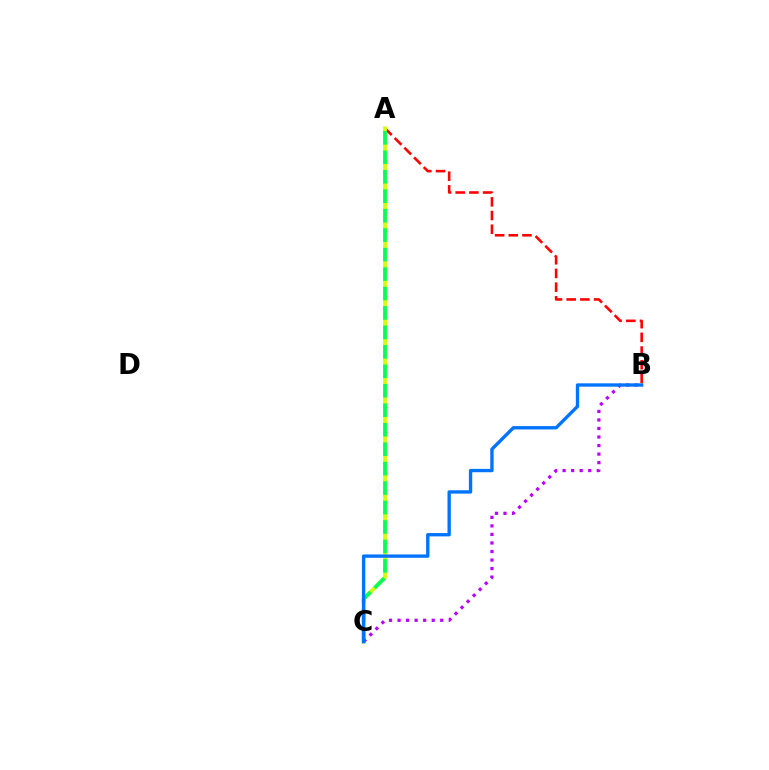{('A', 'B'): [{'color': '#ff0000', 'line_style': 'dashed', 'thickness': 1.86}], ('A', 'C'): [{'color': '#d1ff00', 'line_style': 'solid', 'thickness': 2.73}, {'color': '#00ff5c', 'line_style': 'dashed', 'thickness': 2.64}], ('B', 'C'): [{'color': '#b900ff', 'line_style': 'dotted', 'thickness': 2.32}, {'color': '#0074ff', 'line_style': 'solid', 'thickness': 2.41}]}